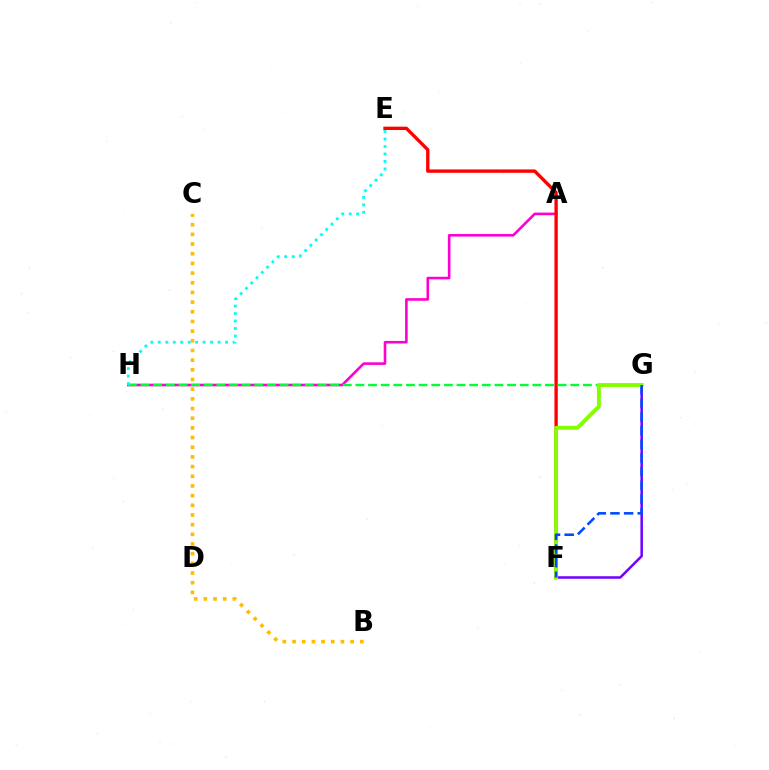{('A', 'H'): [{'color': '#ff00cf', 'line_style': 'solid', 'thickness': 1.88}], ('F', 'G'): [{'color': '#7200ff', 'line_style': 'solid', 'thickness': 1.81}, {'color': '#84ff00', 'line_style': 'solid', 'thickness': 2.81}, {'color': '#004bff', 'line_style': 'dashed', 'thickness': 1.86}], ('E', 'F'): [{'color': '#ff0000', 'line_style': 'solid', 'thickness': 2.41}], ('B', 'C'): [{'color': '#ffbd00', 'line_style': 'dotted', 'thickness': 2.63}], ('G', 'H'): [{'color': '#00ff39', 'line_style': 'dashed', 'thickness': 1.72}], ('E', 'H'): [{'color': '#00fff6', 'line_style': 'dotted', 'thickness': 2.03}]}